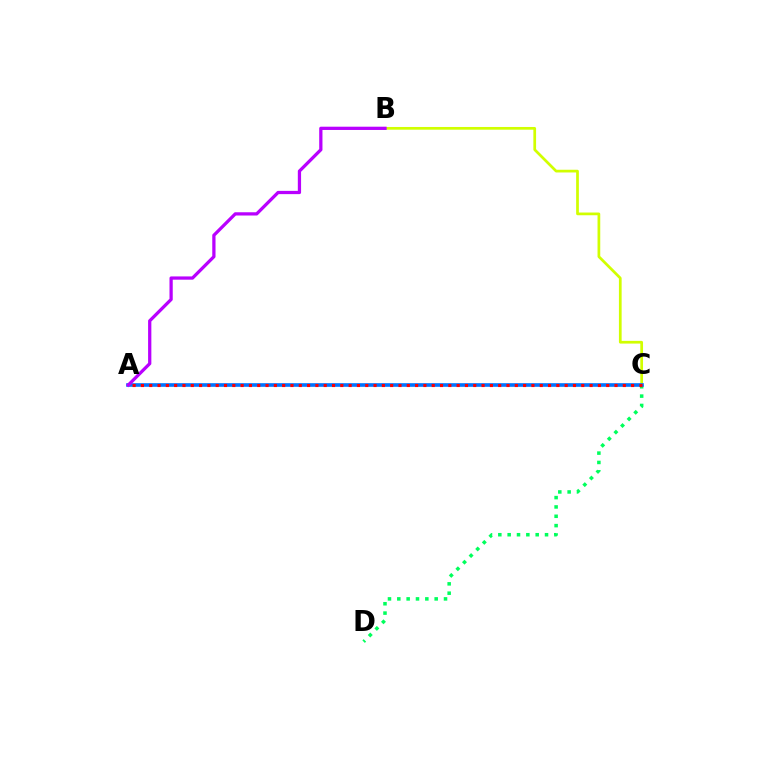{('B', 'C'): [{'color': '#d1ff00', 'line_style': 'solid', 'thickness': 1.96}], ('C', 'D'): [{'color': '#00ff5c', 'line_style': 'dotted', 'thickness': 2.54}], ('A', 'C'): [{'color': '#0074ff', 'line_style': 'solid', 'thickness': 2.61}, {'color': '#ff0000', 'line_style': 'dotted', 'thickness': 2.26}], ('A', 'B'): [{'color': '#b900ff', 'line_style': 'solid', 'thickness': 2.35}]}